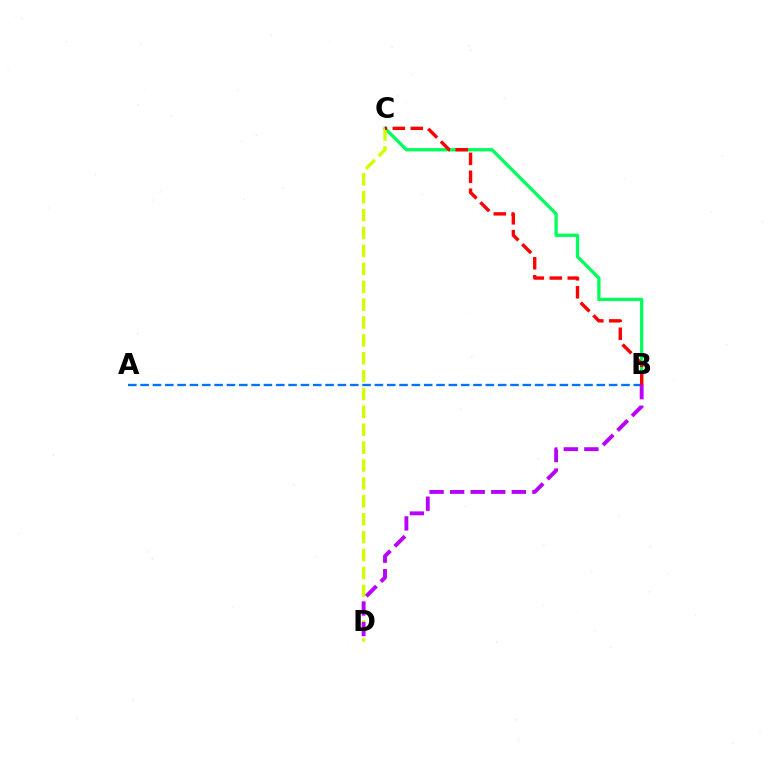{('B', 'C'): [{'color': '#00ff5c', 'line_style': 'solid', 'thickness': 2.37}, {'color': '#ff0000', 'line_style': 'dashed', 'thickness': 2.44}], ('C', 'D'): [{'color': '#d1ff00', 'line_style': 'dashed', 'thickness': 2.43}], ('A', 'B'): [{'color': '#0074ff', 'line_style': 'dashed', 'thickness': 1.67}], ('B', 'D'): [{'color': '#b900ff', 'line_style': 'dashed', 'thickness': 2.79}]}